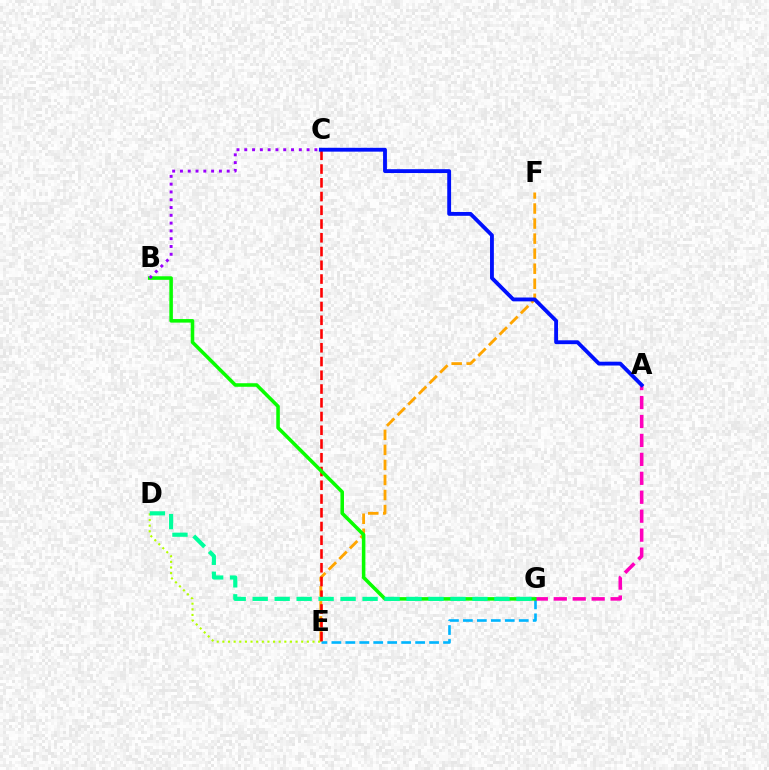{('E', 'F'): [{'color': '#ffa500', 'line_style': 'dashed', 'thickness': 2.04}], ('D', 'E'): [{'color': '#b3ff00', 'line_style': 'dotted', 'thickness': 1.53}], ('E', 'G'): [{'color': '#00b5ff', 'line_style': 'dashed', 'thickness': 1.9}], ('C', 'E'): [{'color': '#ff0000', 'line_style': 'dashed', 'thickness': 1.87}], ('A', 'G'): [{'color': '#ff00bd', 'line_style': 'dashed', 'thickness': 2.57}], ('A', 'C'): [{'color': '#0010ff', 'line_style': 'solid', 'thickness': 2.77}], ('B', 'G'): [{'color': '#08ff00', 'line_style': 'solid', 'thickness': 2.55}], ('D', 'G'): [{'color': '#00ff9d', 'line_style': 'dashed', 'thickness': 2.99}], ('B', 'C'): [{'color': '#9b00ff', 'line_style': 'dotted', 'thickness': 2.12}]}